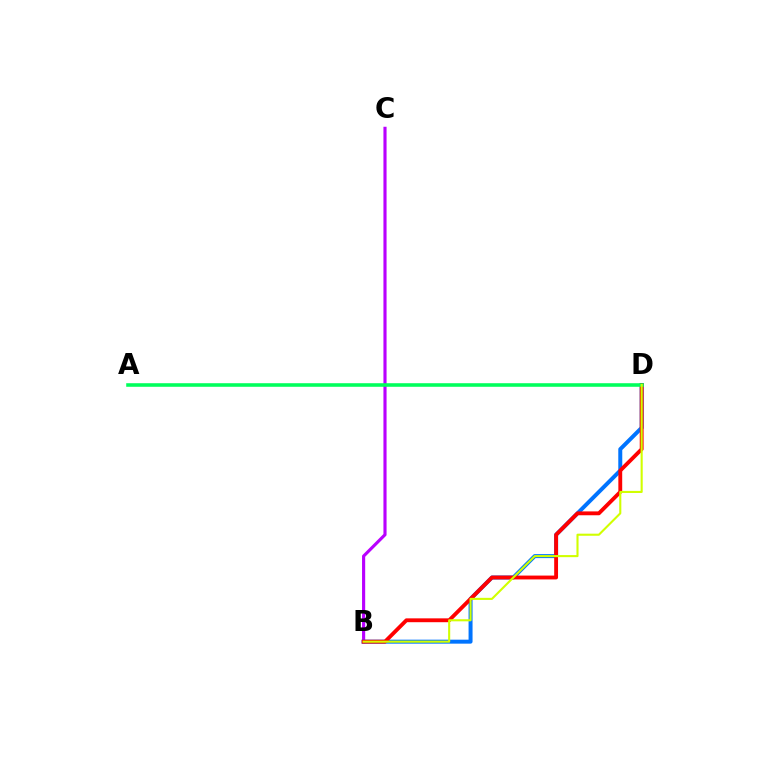{('B', 'C'): [{'color': '#b900ff', 'line_style': 'solid', 'thickness': 2.26}], ('B', 'D'): [{'color': '#0074ff', 'line_style': 'solid', 'thickness': 2.87}, {'color': '#ff0000', 'line_style': 'solid', 'thickness': 2.77}, {'color': '#d1ff00', 'line_style': 'solid', 'thickness': 1.51}], ('A', 'D'): [{'color': '#00ff5c', 'line_style': 'solid', 'thickness': 2.57}]}